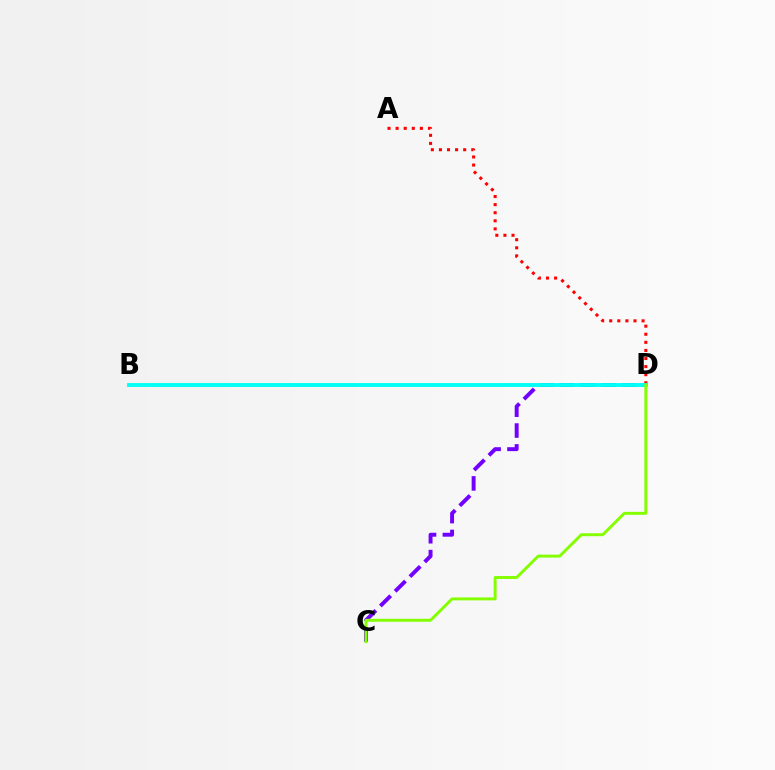{('A', 'D'): [{'color': '#ff0000', 'line_style': 'dotted', 'thickness': 2.2}], ('C', 'D'): [{'color': '#7200ff', 'line_style': 'dashed', 'thickness': 2.83}, {'color': '#84ff00', 'line_style': 'solid', 'thickness': 2.11}], ('B', 'D'): [{'color': '#00fff6', 'line_style': 'solid', 'thickness': 2.8}]}